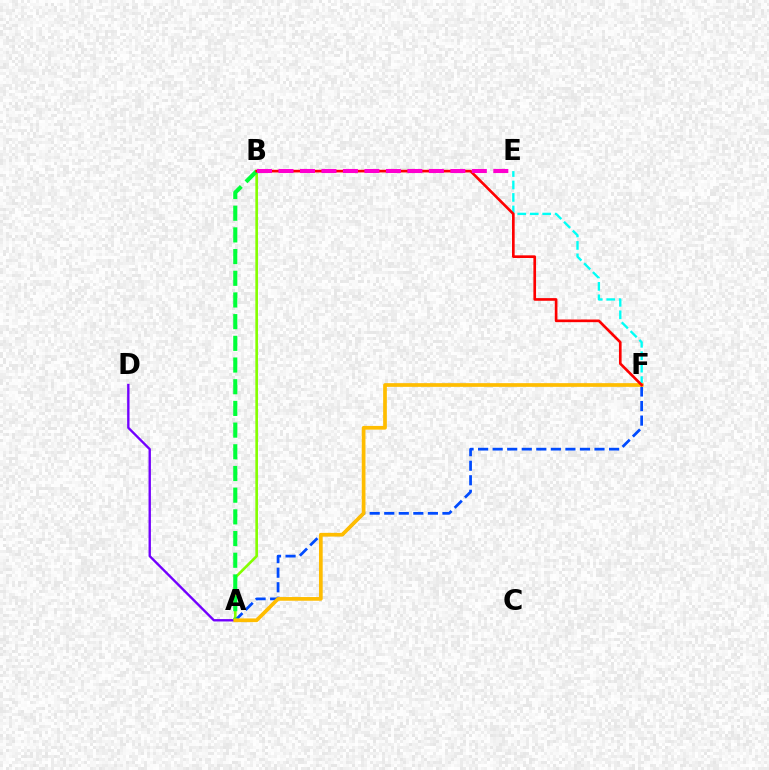{('A', 'B'): [{'color': '#84ff00', 'line_style': 'solid', 'thickness': 1.89}, {'color': '#00ff39', 'line_style': 'dashed', 'thickness': 2.95}], ('A', 'F'): [{'color': '#004bff', 'line_style': 'dashed', 'thickness': 1.98}, {'color': '#ffbd00', 'line_style': 'solid', 'thickness': 2.67}], ('A', 'D'): [{'color': '#7200ff', 'line_style': 'solid', 'thickness': 1.7}], ('E', 'F'): [{'color': '#00fff6', 'line_style': 'dashed', 'thickness': 1.69}], ('B', 'F'): [{'color': '#ff0000', 'line_style': 'solid', 'thickness': 1.91}], ('B', 'E'): [{'color': '#ff00cf', 'line_style': 'dashed', 'thickness': 2.92}]}